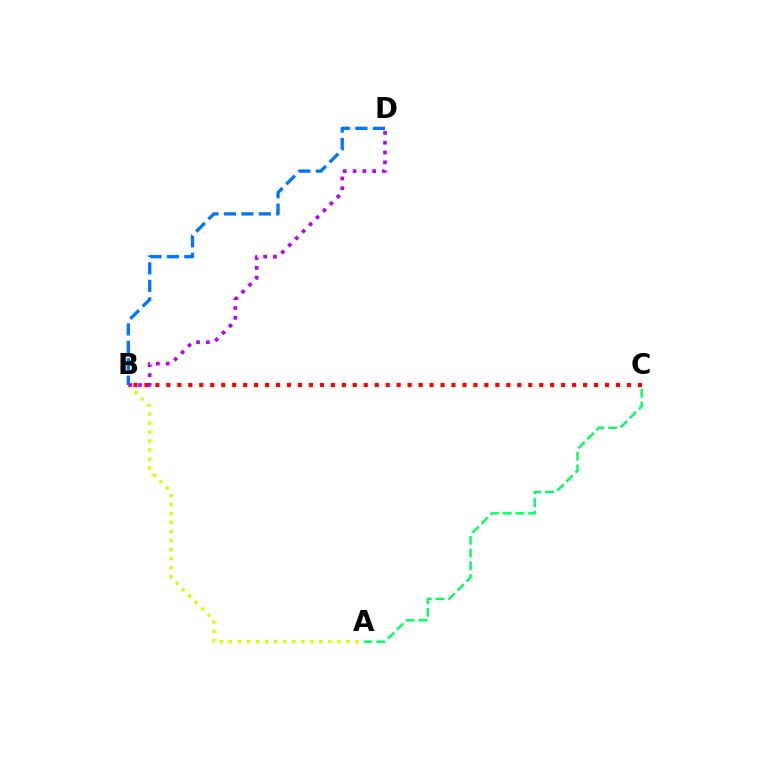{('B', 'D'): [{'color': '#0074ff', 'line_style': 'dashed', 'thickness': 2.37}, {'color': '#b900ff', 'line_style': 'dotted', 'thickness': 2.67}], ('B', 'C'): [{'color': '#ff0000', 'line_style': 'dotted', 'thickness': 2.98}], ('A', 'B'): [{'color': '#d1ff00', 'line_style': 'dotted', 'thickness': 2.45}], ('A', 'C'): [{'color': '#00ff5c', 'line_style': 'dashed', 'thickness': 1.73}]}